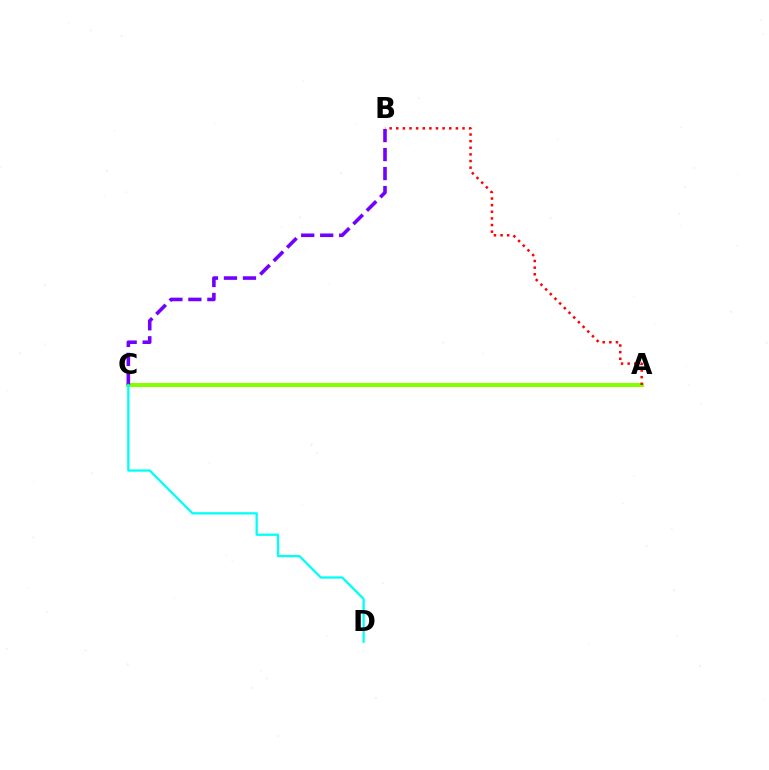{('A', 'C'): [{'color': '#84ff00', 'line_style': 'solid', 'thickness': 2.92}], ('B', 'C'): [{'color': '#7200ff', 'line_style': 'dashed', 'thickness': 2.58}], ('A', 'B'): [{'color': '#ff0000', 'line_style': 'dotted', 'thickness': 1.8}], ('C', 'D'): [{'color': '#00fff6', 'line_style': 'solid', 'thickness': 1.65}]}